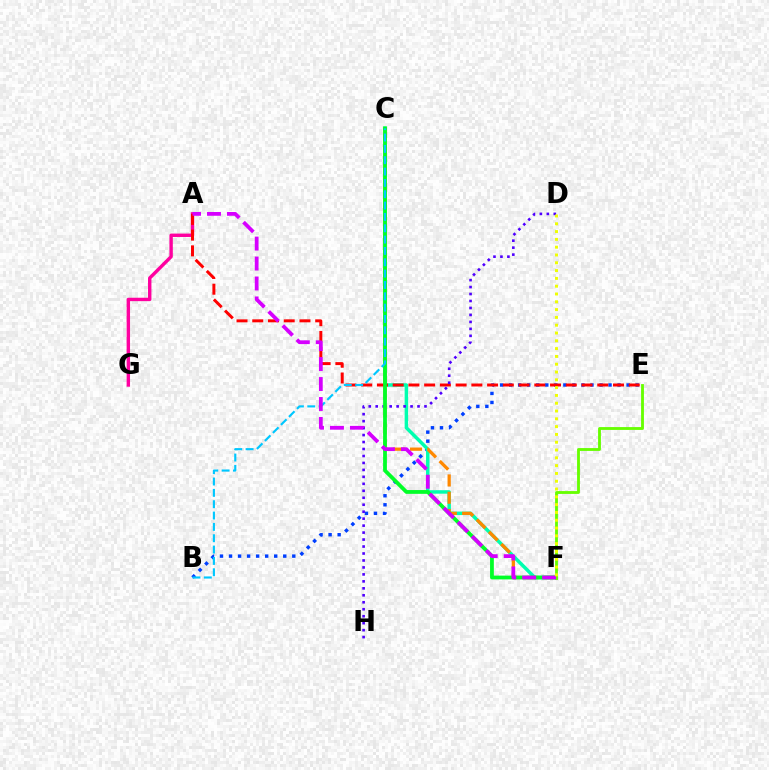{('B', 'E'): [{'color': '#003fff', 'line_style': 'dotted', 'thickness': 2.46}], ('C', 'F'): [{'color': '#00ffaf', 'line_style': 'solid', 'thickness': 2.51}, {'color': '#ff8800', 'line_style': 'dashed', 'thickness': 2.35}, {'color': '#00ff27', 'line_style': 'solid', 'thickness': 2.72}], ('A', 'G'): [{'color': '#ff00a0', 'line_style': 'solid', 'thickness': 2.45}], ('A', 'E'): [{'color': '#ff0000', 'line_style': 'dashed', 'thickness': 2.14}], ('D', 'H'): [{'color': '#4f00ff', 'line_style': 'dotted', 'thickness': 1.89}], ('B', 'C'): [{'color': '#00c7ff', 'line_style': 'dashed', 'thickness': 1.54}], ('E', 'F'): [{'color': '#66ff00', 'line_style': 'solid', 'thickness': 2.04}], ('A', 'F'): [{'color': '#d600ff', 'line_style': 'dashed', 'thickness': 2.71}], ('D', 'F'): [{'color': '#eeff00', 'line_style': 'dotted', 'thickness': 2.12}]}